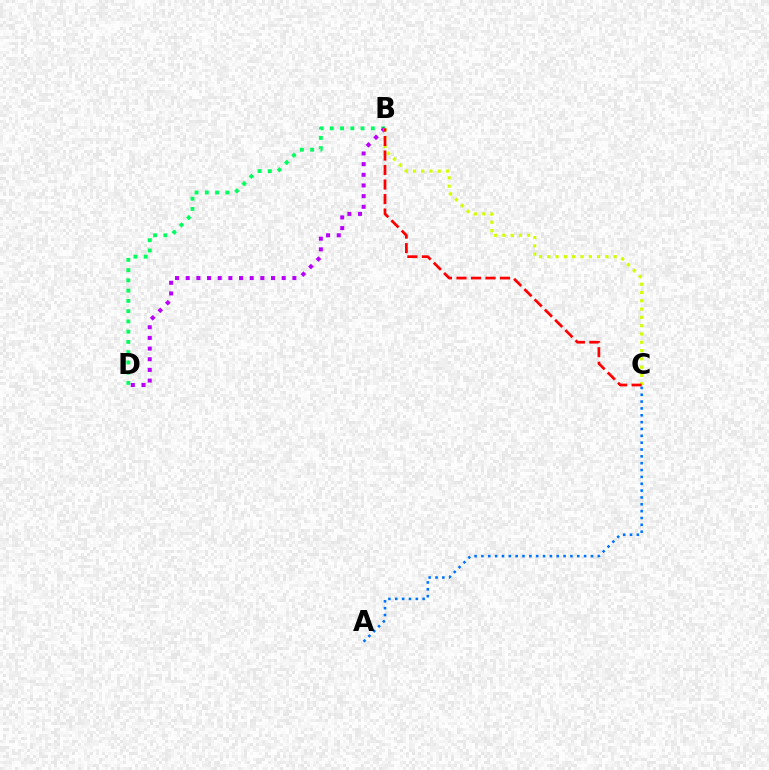{('A', 'C'): [{'color': '#0074ff', 'line_style': 'dotted', 'thickness': 1.86}], ('B', 'D'): [{'color': '#00ff5c', 'line_style': 'dotted', 'thickness': 2.79}, {'color': '#b900ff', 'line_style': 'dotted', 'thickness': 2.9}], ('B', 'C'): [{'color': '#d1ff00', 'line_style': 'dotted', 'thickness': 2.25}, {'color': '#ff0000', 'line_style': 'dashed', 'thickness': 1.97}]}